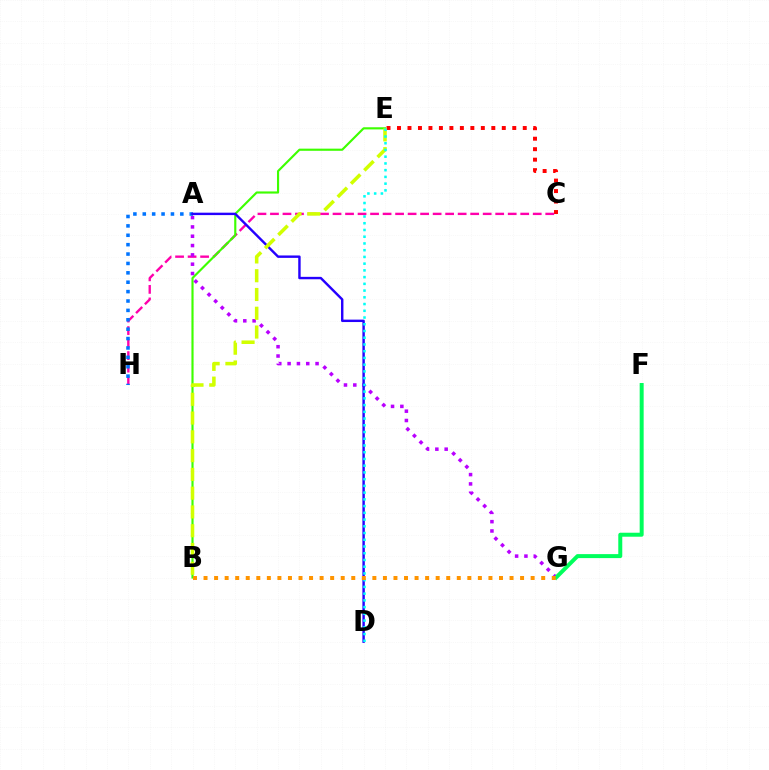{('C', 'E'): [{'color': '#ff0000', 'line_style': 'dotted', 'thickness': 2.85}], ('C', 'H'): [{'color': '#ff00ac', 'line_style': 'dashed', 'thickness': 1.7}], ('B', 'E'): [{'color': '#3dff00', 'line_style': 'solid', 'thickness': 1.55}, {'color': '#d1ff00', 'line_style': 'dashed', 'thickness': 2.55}], ('A', 'G'): [{'color': '#b900ff', 'line_style': 'dotted', 'thickness': 2.53}], ('A', 'H'): [{'color': '#0074ff', 'line_style': 'dotted', 'thickness': 2.55}], ('A', 'D'): [{'color': '#2500ff', 'line_style': 'solid', 'thickness': 1.74}], ('F', 'G'): [{'color': '#00ff5c', 'line_style': 'solid', 'thickness': 2.87}], ('D', 'E'): [{'color': '#00fff6', 'line_style': 'dotted', 'thickness': 1.83}], ('B', 'G'): [{'color': '#ff9400', 'line_style': 'dotted', 'thickness': 2.87}]}